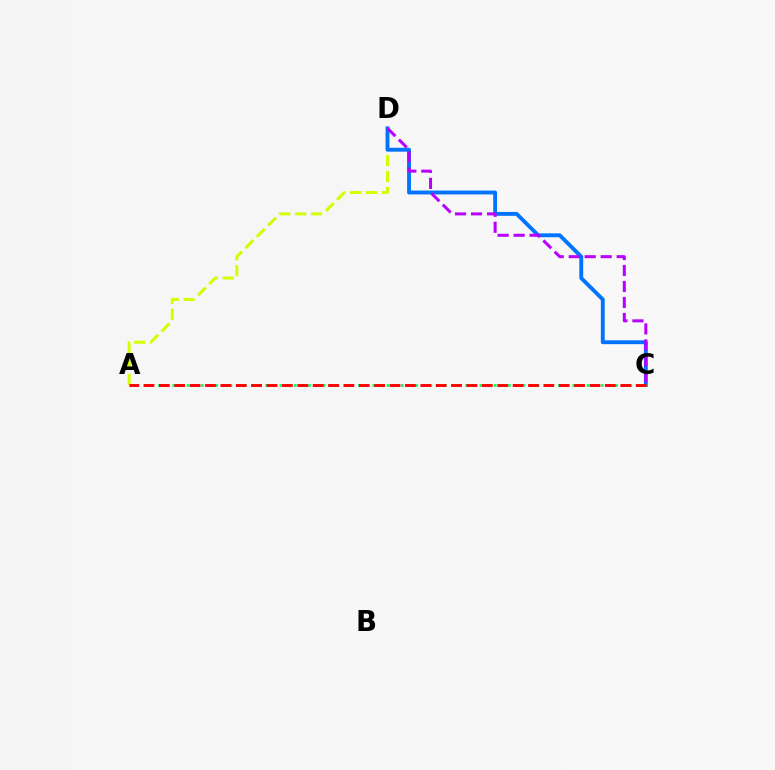{('A', 'D'): [{'color': '#d1ff00', 'line_style': 'dashed', 'thickness': 2.16}], ('C', 'D'): [{'color': '#0074ff', 'line_style': 'solid', 'thickness': 2.79}, {'color': '#b900ff', 'line_style': 'dashed', 'thickness': 2.17}], ('A', 'C'): [{'color': '#00ff5c', 'line_style': 'dotted', 'thickness': 1.94}, {'color': '#ff0000', 'line_style': 'dashed', 'thickness': 2.09}]}